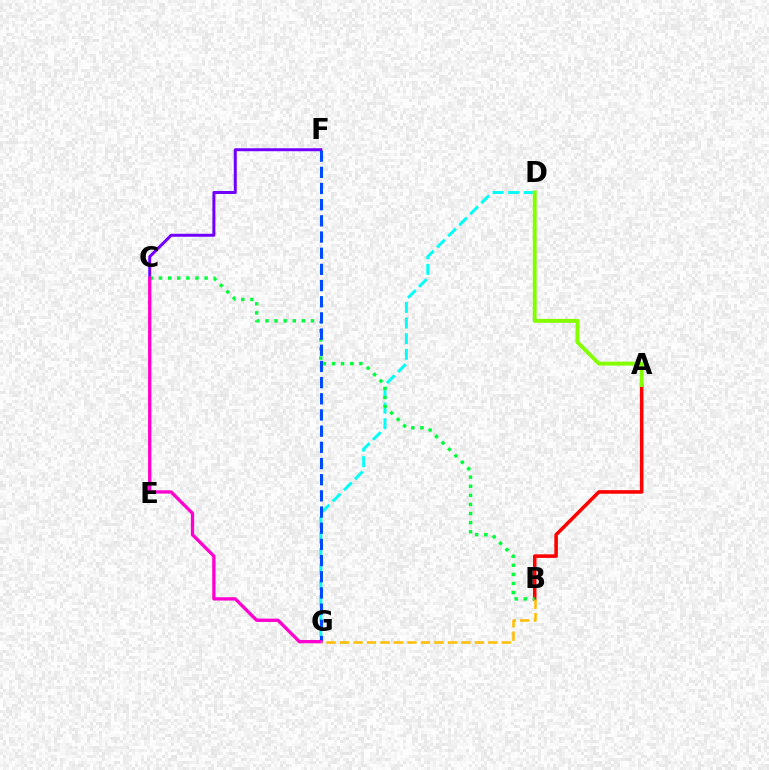{('D', 'G'): [{'color': '#00fff6', 'line_style': 'dashed', 'thickness': 2.12}], ('C', 'F'): [{'color': '#7200ff', 'line_style': 'solid', 'thickness': 2.15}], ('A', 'B'): [{'color': '#ff0000', 'line_style': 'solid', 'thickness': 2.57}], ('B', 'C'): [{'color': '#00ff39', 'line_style': 'dotted', 'thickness': 2.48}], ('F', 'G'): [{'color': '#004bff', 'line_style': 'dashed', 'thickness': 2.2}], ('A', 'D'): [{'color': '#84ff00', 'line_style': 'solid', 'thickness': 2.81}], ('C', 'G'): [{'color': '#ff00cf', 'line_style': 'solid', 'thickness': 2.38}], ('B', 'G'): [{'color': '#ffbd00', 'line_style': 'dashed', 'thickness': 1.83}]}